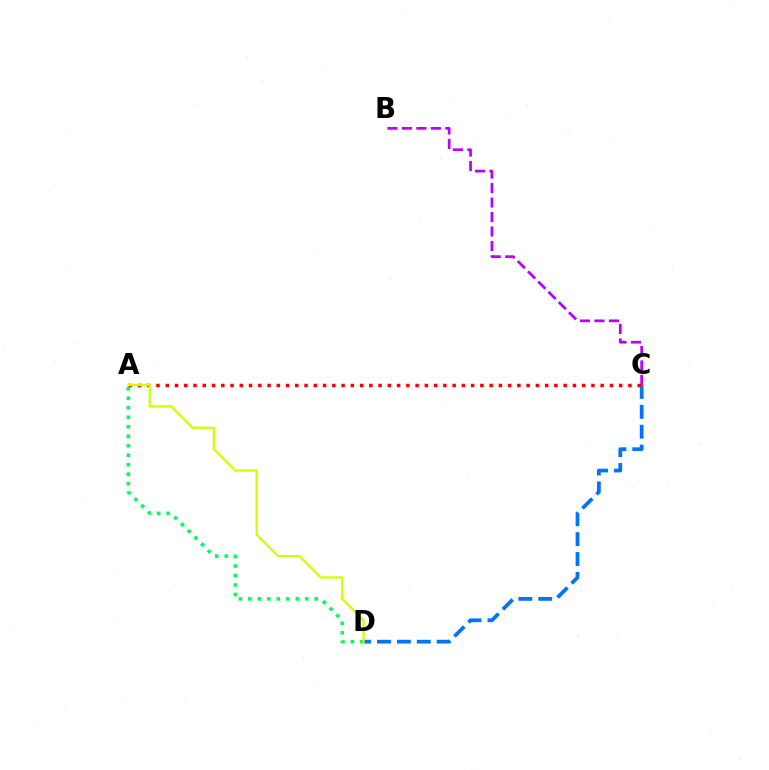{('B', 'C'): [{'color': '#b900ff', 'line_style': 'dashed', 'thickness': 1.97}], ('C', 'D'): [{'color': '#0074ff', 'line_style': 'dashed', 'thickness': 2.7}], ('A', 'D'): [{'color': '#00ff5c', 'line_style': 'dotted', 'thickness': 2.58}, {'color': '#d1ff00', 'line_style': 'solid', 'thickness': 1.64}], ('A', 'C'): [{'color': '#ff0000', 'line_style': 'dotted', 'thickness': 2.51}]}